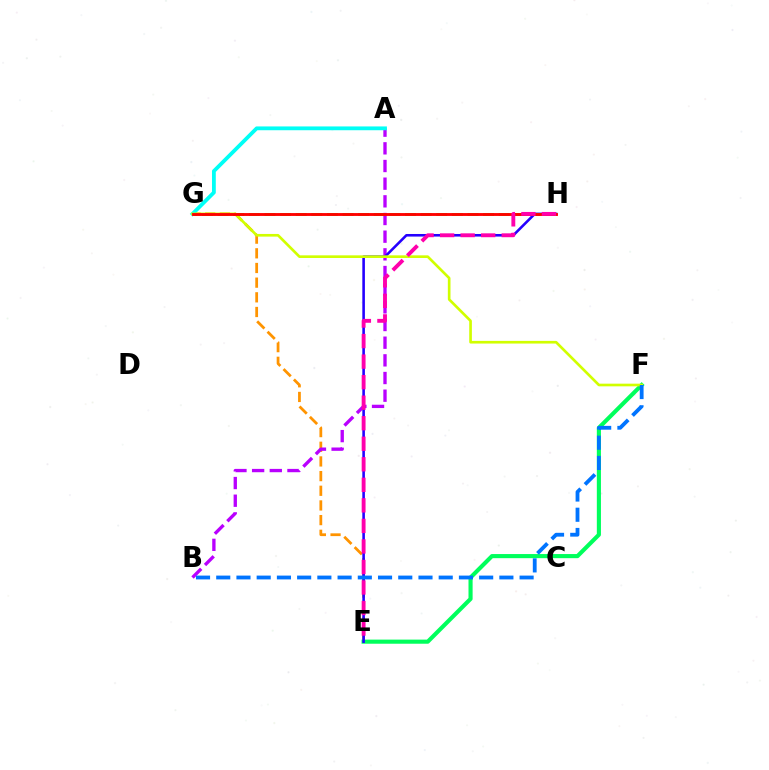{('E', 'G'): [{'color': '#ff9400', 'line_style': 'dashed', 'thickness': 1.99}], ('A', 'B'): [{'color': '#b900ff', 'line_style': 'dashed', 'thickness': 2.4}], ('E', 'F'): [{'color': '#00ff5c', 'line_style': 'solid', 'thickness': 2.97}], ('A', 'G'): [{'color': '#00fff6', 'line_style': 'solid', 'thickness': 2.74}], ('E', 'H'): [{'color': '#2500ff', 'line_style': 'solid', 'thickness': 1.86}, {'color': '#ff00ac', 'line_style': 'dashed', 'thickness': 2.79}], ('G', 'H'): [{'color': '#3dff00', 'line_style': 'dashed', 'thickness': 2.12}, {'color': '#ff0000', 'line_style': 'solid', 'thickness': 2.06}], ('F', 'G'): [{'color': '#d1ff00', 'line_style': 'solid', 'thickness': 1.91}], ('B', 'F'): [{'color': '#0074ff', 'line_style': 'dashed', 'thickness': 2.75}]}